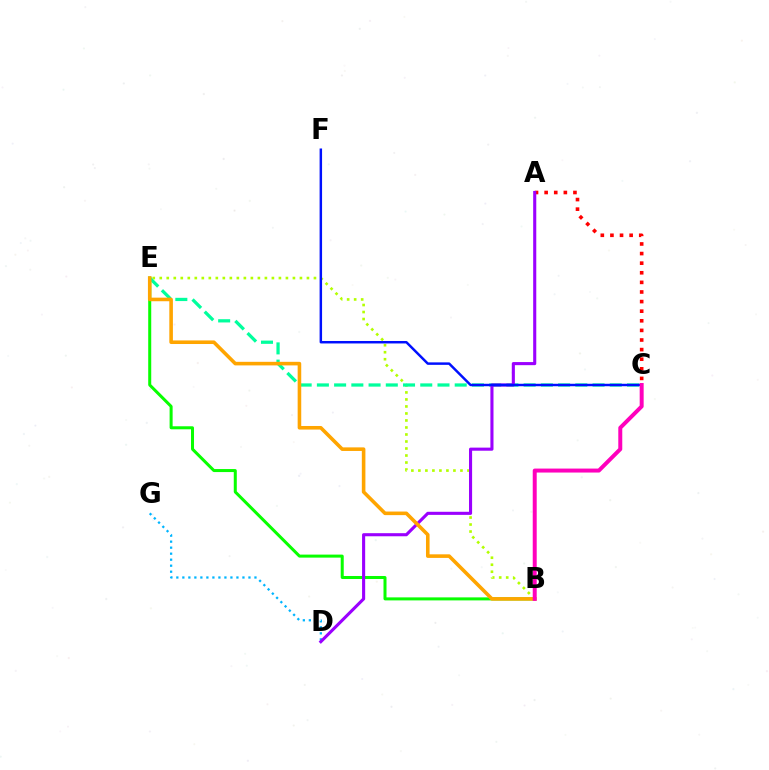{('D', 'G'): [{'color': '#00b5ff', 'line_style': 'dotted', 'thickness': 1.63}], ('B', 'E'): [{'color': '#08ff00', 'line_style': 'solid', 'thickness': 2.17}, {'color': '#b3ff00', 'line_style': 'dotted', 'thickness': 1.9}, {'color': '#ffa500', 'line_style': 'solid', 'thickness': 2.58}], ('A', 'C'): [{'color': '#ff0000', 'line_style': 'dotted', 'thickness': 2.61}], ('C', 'E'): [{'color': '#00ff9d', 'line_style': 'dashed', 'thickness': 2.34}], ('A', 'D'): [{'color': '#9b00ff', 'line_style': 'solid', 'thickness': 2.23}], ('C', 'F'): [{'color': '#0010ff', 'line_style': 'solid', 'thickness': 1.78}], ('B', 'C'): [{'color': '#ff00bd', 'line_style': 'solid', 'thickness': 2.86}]}